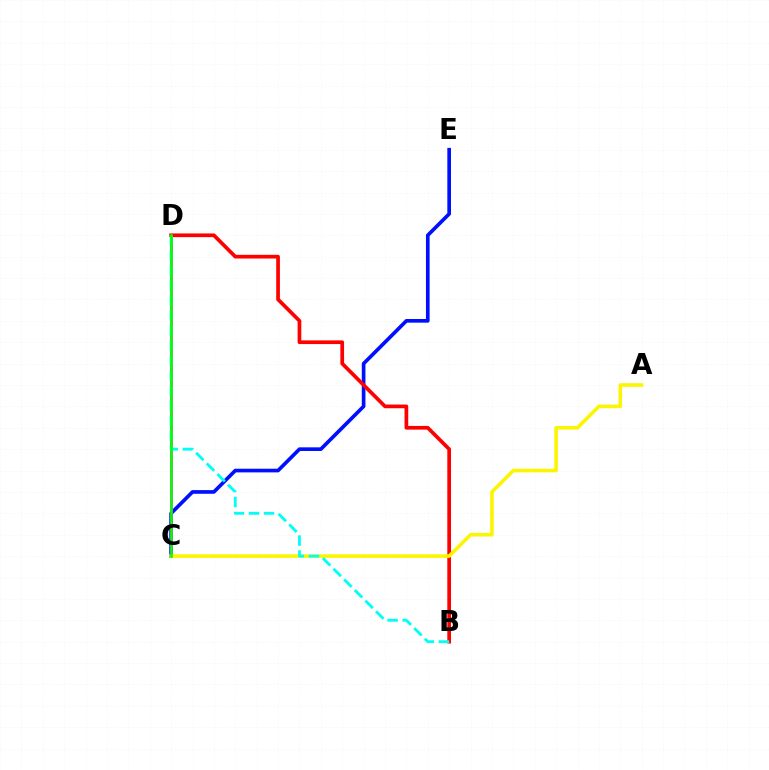{('C', 'E'): [{'color': '#0010ff', 'line_style': 'solid', 'thickness': 2.64}], ('C', 'D'): [{'color': '#ee00ff', 'line_style': 'solid', 'thickness': 1.82}, {'color': '#08ff00', 'line_style': 'solid', 'thickness': 1.85}], ('B', 'D'): [{'color': '#ff0000', 'line_style': 'solid', 'thickness': 2.66}, {'color': '#00fff6', 'line_style': 'dashed', 'thickness': 2.04}], ('A', 'C'): [{'color': '#fcf500', 'line_style': 'solid', 'thickness': 2.57}]}